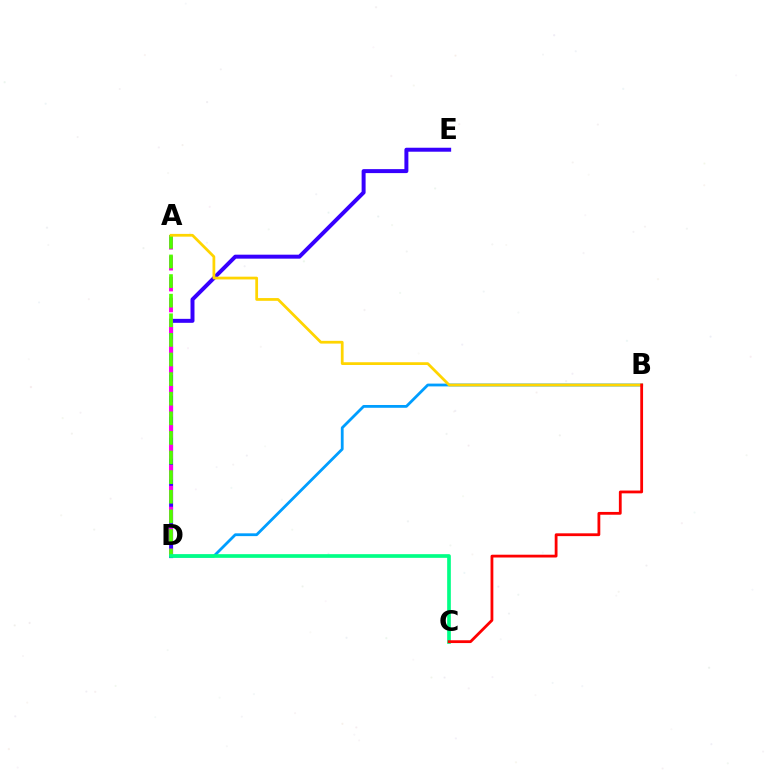{('D', 'E'): [{'color': '#3700ff', 'line_style': 'solid', 'thickness': 2.86}], ('A', 'D'): [{'color': '#ff00ed', 'line_style': 'dashed', 'thickness': 2.84}, {'color': '#4fff00', 'line_style': 'dashed', 'thickness': 2.66}], ('B', 'D'): [{'color': '#009eff', 'line_style': 'solid', 'thickness': 2.01}], ('C', 'D'): [{'color': '#00ff86', 'line_style': 'solid', 'thickness': 2.64}], ('A', 'B'): [{'color': '#ffd500', 'line_style': 'solid', 'thickness': 1.98}], ('B', 'C'): [{'color': '#ff0000', 'line_style': 'solid', 'thickness': 2.01}]}